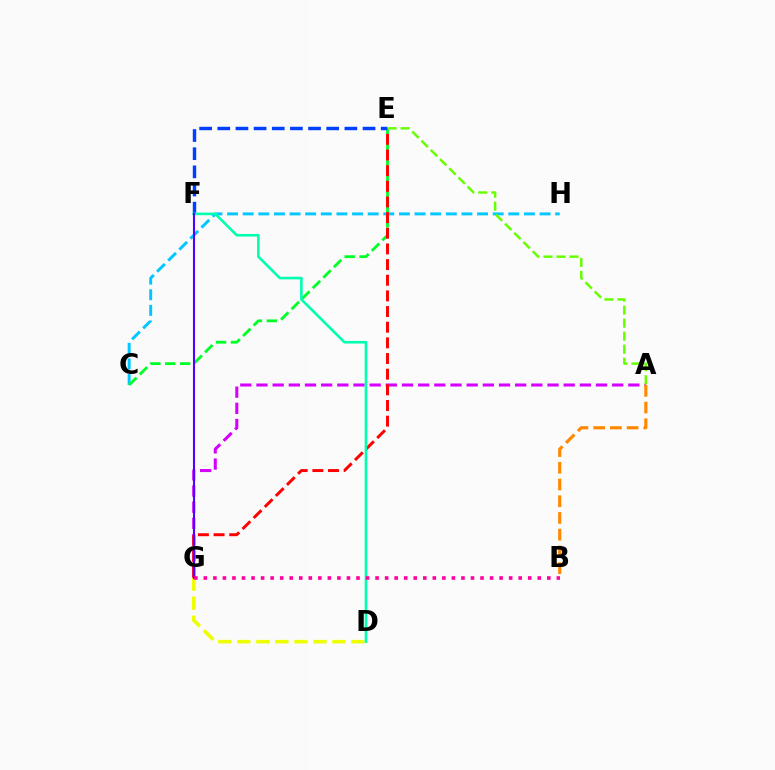{('D', 'G'): [{'color': '#eeff00', 'line_style': 'dashed', 'thickness': 2.58}], ('C', 'H'): [{'color': '#00c7ff', 'line_style': 'dashed', 'thickness': 2.12}], ('A', 'G'): [{'color': '#d600ff', 'line_style': 'dashed', 'thickness': 2.2}], ('C', 'E'): [{'color': '#00ff27', 'line_style': 'dashed', 'thickness': 2.02}], ('E', 'G'): [{'color': '#ff0000', 'line_style': 'dashed', 'thickness': 2.13}], ('A', 'B'): [{'color': '#ff8800', 'line_style': 'dashed', 'thickness': 2.27}], ('E', 'F'): [{'color': '#003fff', 'line_style': 'dashed', 'thickness': 2.47}], ('D', 'F'): [{'color': '#00ffaf', 'line_style': 'solid', 'thickness': 1.89}], ('F', 'G'): [{'color': '#4f00ff', 'line_style': 'solid', 'thickness': 1.51}], ('B', 'G'): [{'color': '#ff00a0', 'line_style': 'dotted', 'thickness': 2.59}], ('A', 'E'): [{'color': '#66ff00', 'line_style': 'dashed', 'thickness': 1.77}]}